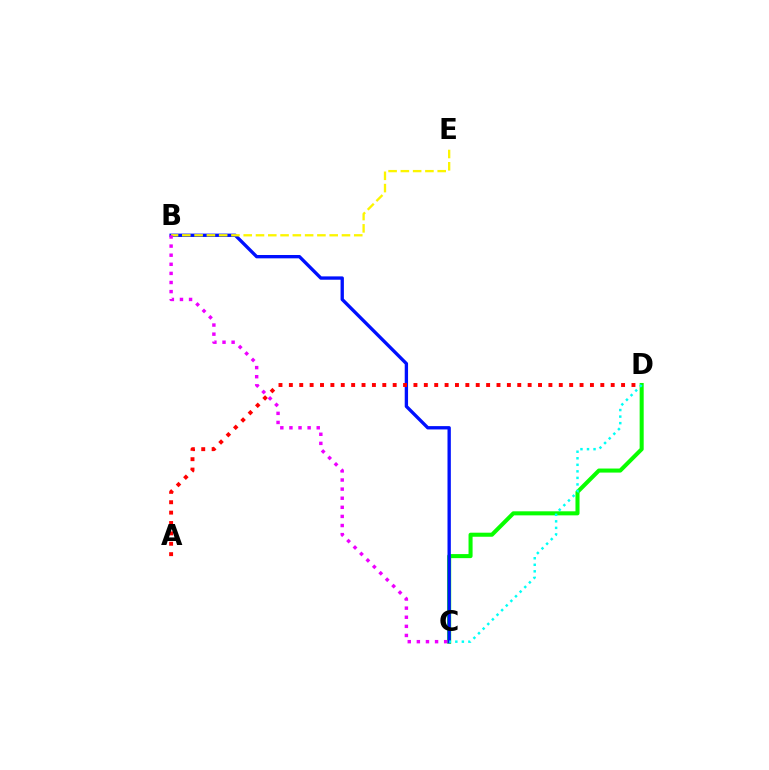{('C', 'D'): [{'color': '#08ff00', 'line_style': 'solid', 'thickness': 2.92}, {'color': '#00fff6', 'line_style': 'dotted', 'thickness': 1.78}], ('B', 'C'): [{'color': '#0010ff', 'line_style': 'solid', 'thickness': 2.4}, {'color': '#ee00ff', 'line_style': 'dotted', 'thickness': 2.47}], ('B', 'E'): [{'color': '#fcf500', 'line_style': 'dashed', 'thickness': 1.67}], ('A', 'D'): [{'color': '#ff0000', 'line_style': 'dotted', 'thickness': 2.82}]}